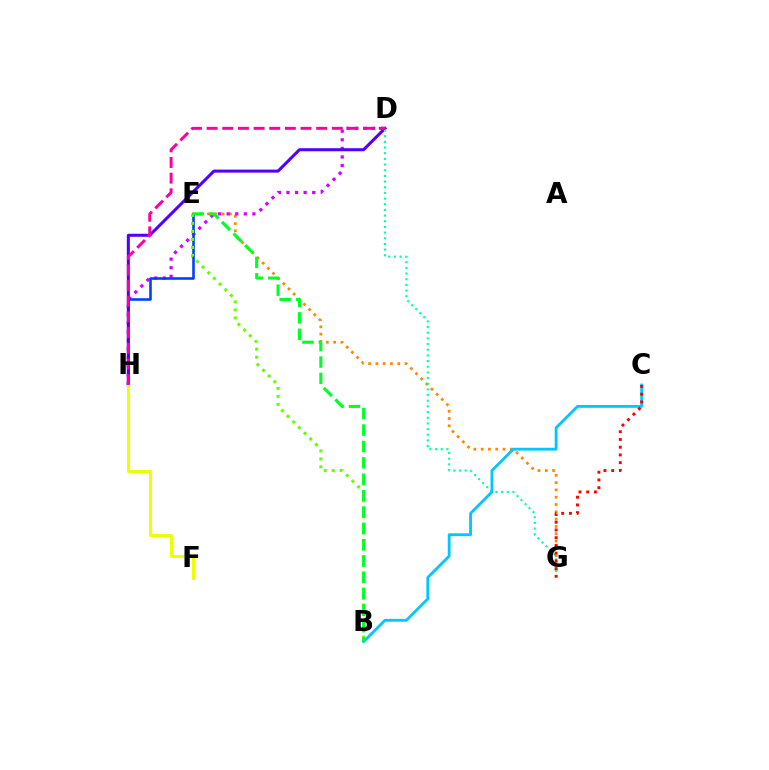{('E', 'G'): [{'color': '#ff8800', 'line_style': 'dotted', 'thickness': 1.98}], ('D', 'H'): [{'color': '#d600ff', 'line_style': 'dotted', 'thickness': 2.33}, {'color': '#4f00ff', 'line_style': 'solid', 'thickness': 2.18}, {'color': '#ff00a0', 'line_style': 'dashed', 'thickness': 2.13}], ('E', 'H'): [{'color': '#003fff', 'line_style': 'solid', 'thickness': 1.86}], ('B', 'E'): [{'color': '#66ff00', 'line_style': 'dotted', 'thickness': 2.18}, {'color': '#00ff27', 'line_style': 'dashed', 'thickness': 2.23}], ('D', 'G'): [{'color': '#00ffaf', 'line_style': 'dotted', 'thickness': 1.54}], ('F', 'H'): [{'color': '#eeff00', 'line_style': 'solid', 'thickness': 2.12}], ('B', 'C'): [{'color': '#00c7ff', 'line_style': 'solid', 'thickness': 2.04}], ('C', 'G'): [{'color': '#ff0000', 'line_style': 'dotted', 'thickness': 2.1}]}